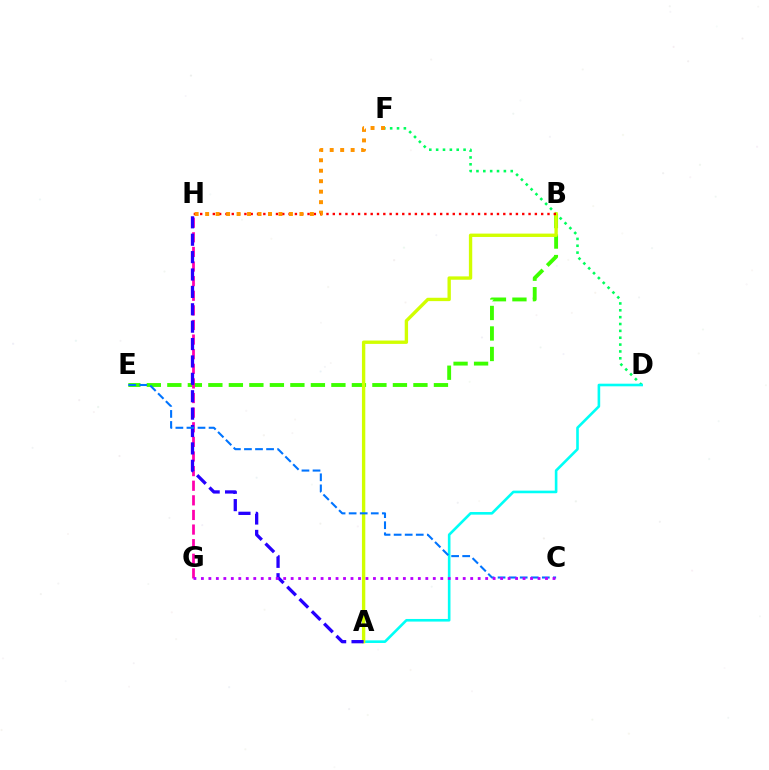{('B', 'E'): [{'color': '#3dff00', 'line_style': 'dashed', 'thickness': 2.79}], ('G', 'H'): [{'color': '#ff00ac', 'line_style': 'dashed', 'thickness': 1.99}], ('D', 'F'): [{'color': '#00ff5c', 'line_style': 'dotted', 'thickness': 1.86}], ('A', 'D'): [{'color': '#00fff6', 'line_style': 'solid', 'thickness': 1.88}], ('A', 'B'): [{'color': '#d1ff00', 'line_style': 'solid', 'thickness': 2.42}], ('B', 'H'): [{'color': '#ff0000', 'line_style': 'dotted', 'thickness': 1.72}], ('A', 'H'): [{'color': '#2500ff', 'line_style': 'dashed', 'thickness': 2.36}], ('C', 'E'): [{'color': '#0074ff', 'line_style': 'dashed', 'thickness': 1.5}], ('F', 'H'): [{'color': '#ff9400', 'line_style': 'dotted', 'thickness': 2.85}], ('C', 'G'): [{'color': '#b900ff', 'line_style': 'dotted', 'thickness': 2.03}]}